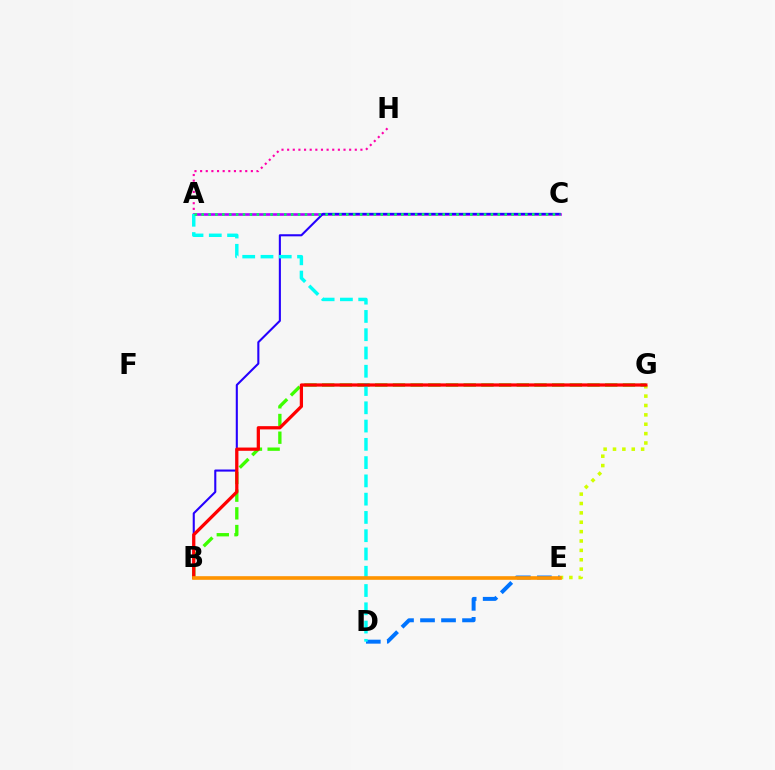{('A', 'H'): [{'color': '#ff00ac', 'line_style': 'dotted', 'thickness': 1.53}], ('A', 'C'): [{'color': '#b900ff', 'line_style': 'solid', 'thickness': 1.91}, {'color': '#00ff5c', 'line_style': 'dotted', 'thickness': 1.87}], ('E', 'G'): [{'color': '#d1ff00', 'line_style': 'dotted', 'thickness': 2.55}], ('B', 'C'): [{'color': '#2500ff', 'line_style': 'solid', 'thickness': 1.5}], ('B', 'G'): [{'color': '#3dff00', 'line_style': 'dashed', 'thickness': 2.4}, {'color': '#ff0000', 'line_style': 'solid', 'thickness': 2.34}], ('D', 'E'): [{'color': '#0074ff', 'line_style': 'dashed', 'thickness': 2.85}], ('A', 'D'): [{'color': '#00fff6', 'line_style': 'dashed', 'thickness': 2.48}], ('B', 'E'): [{'color': '#ff9400', 'line_style': 'solid', 'thickness': 2.62}]}